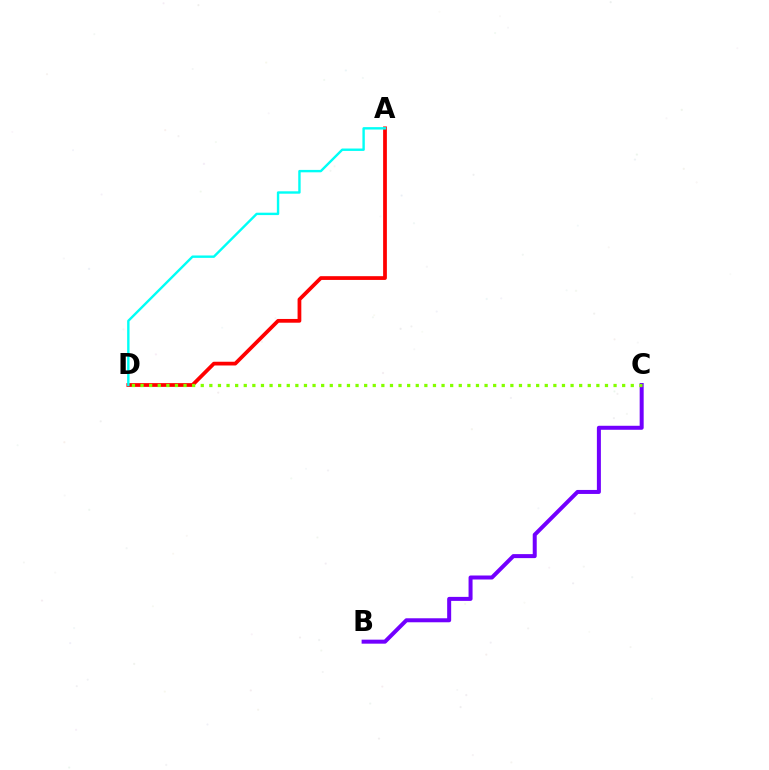{('A', 'D'): [{'color': '#ff0000', 'line_style': 'solid', 'thickness': 2.7}, {'color': '#00fff6', 'line_style': 'solid', 'thickness': 1.73}], ('B', 'C'): [{'color': '#7200ff', 'line_style': 'solid', 'thickness': 2.88}], ('C', 'D'): [{'color': '#84ff00', 'line_style': 'dotted', 'thickness': 2.34}]}